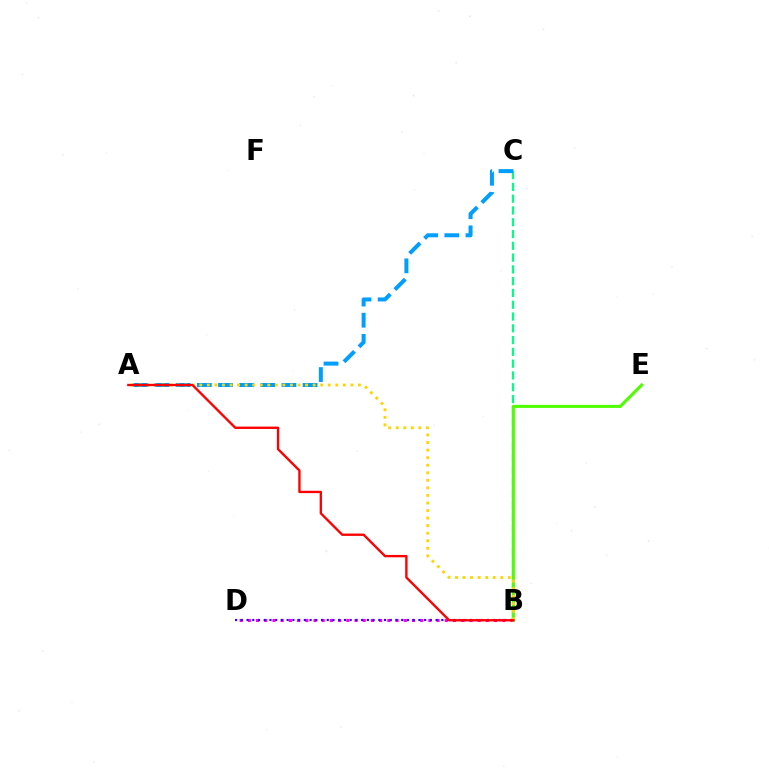{('B', 'D'): [{'color': '#ff00ed', 'line_style': 'dotted', 'thickness': 2.23}, {'color': '#3700ff', 'line_style': 'dotted', 'thickness': 1.56}], ('B', 'C'): [{'color': '#00ff86', 'line_style': 'dashed', 'thickness': 1.6}], ('B', 'E'): [{'color': '#4fff00', 'line_style': 'solid', 'thickness': 2.2}], ('A', 'C'): [{'color': '#009eff', 'line_style': 'dashed', 'thickness': 2.87}], ('A', 'B'): [{'color': '#ffd500', 'line_style': 'dotted', 'thickness': 2.05}, {'color': '#ff0000', 'line_style': 'solid', 'thickness': 1.69}]}